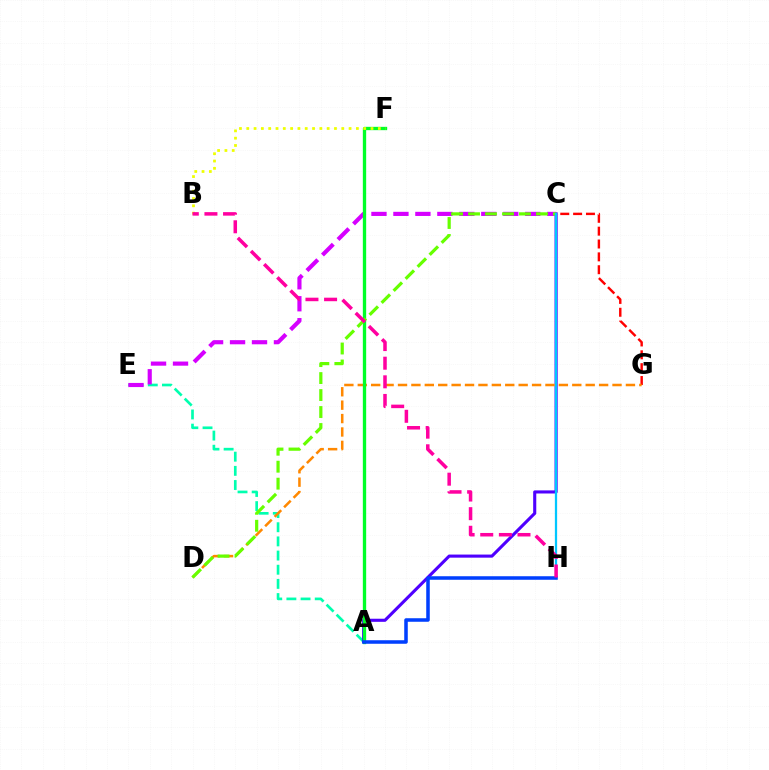{('A', 'E'): [{'color': '#00ffaf', 'line_style': 'dashed', 'thickness': 1.92}], ('A', 'C'): [{'color': '#4f00ff', 'line_style': 'solid', 'thickness': 2.23}], ('C', 'E'): [{'color': '#d600ff', 'line_style': 'dashed', 'thickness': 2.98}], ('C', 'G'): [{'color': '#ff0000', 'line_style': 'dashed', 'thickness': 1.75}], ('D', 'G'): [{'color': '#ff8800', 'line_style': 'dashed', 'thickness': 1.82}], ('A', 'F'): [{'color': '#00ff27', 'line_style': 'solid', 'thickness': 2.4}], ('C', 'D'): [{'color': '#66ff00', 'line_style': 'dashed', 'thickness': 2.31}], ('C', 'H'): [{'color': '#00c7ff', 'line_style': 'solid', 'thickness': 1.62}], ('B', 'F'): [{'color': '#eeff00', 'line_style': 'dotted', 'thickness': 1.99}], ('A', 'H'): [{'color': '#003fff', 'line_style': 'solid', 'thickness': 2.54}], ('B', 'H'): [{'color': '#ff00a0', 'line_style': 'dashed', 'thickness': 2.53}]}